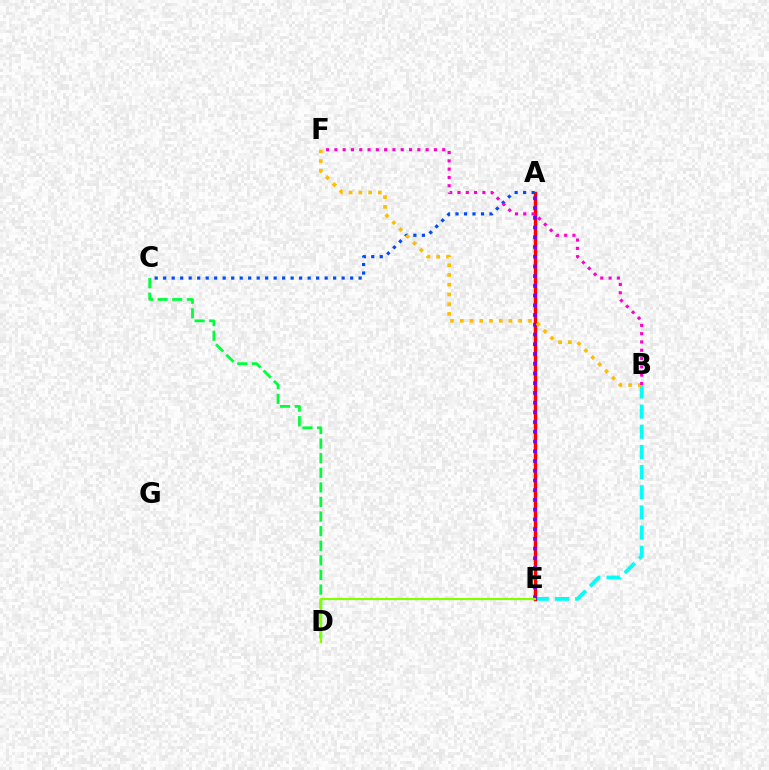{('B', 'E'): [{'color': '#00fff6', 'line_style': 'dashed', 'thickness': 2.74}], ('A', 'E'): [{'color': '#ff0000', 'line_style': 'solid', 'thickness': 2.48}, {'color': '#7200ff', 'line_style': 'dotted', 'thickness': 2.64}], ('C', 'D'): [{'color': '#00ff39', 'line_style': 'dashed', 'thickness': 1.98}], ('D', 'E'): [{'color': '#84ff00', 'line_style': 'solid', 'thickness': 1.57}], ('A', 'C'): [{'color': '#004bff', 'line_style': 'dotted', 'thickness': 2.31}], ('B', 'F'): [{'color': '#ffbd00', 'line_style': 'dotted', 'thickness': 2.65}, {'color': '#ff00cf', 'line_style': 'dotted', 'thickness': 2.25}]}